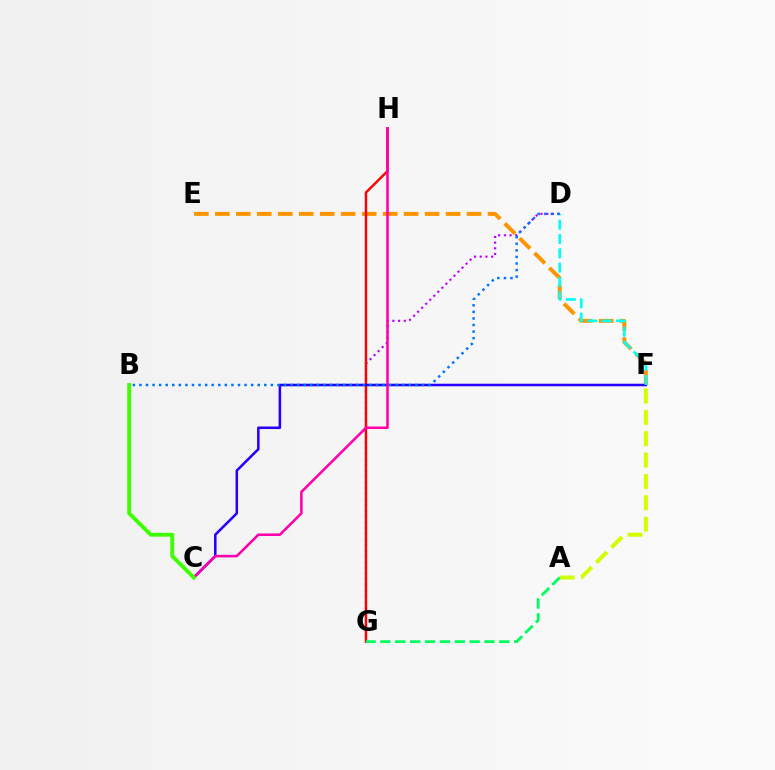{('E', 'F'): [{'color': '#ff9400', 'line_style': 'dashed', 'thickness': 2.85}], ('D', 'G'): [{'color': '#b900ff', 'line_style': 'dotted', 'thickness': 1.55}], ('G', 'H'): [{'color': '#ff0000', 'line_style': 'solid', 'thickness': 1.76}], ('C', 'F'): [{'color': '#2500ff', 'line_style': 'solid', 'thickness': 1.83}], ('D', 'F'): [{'color': '#00fff6', 'line_style': 'dashed', 'thickness': 1.94}], ('A', 'F'): [{'color': '#d1ff00', 'line_style': 'dashed', 'thickness': 2.9}], ('B', 'D'): [{'color': '#0074ff', 'line_style': 'dotted', 'thickness': 1.79}], ('C', 'H'): [{'color': '#ff00ac', 'line_style': 'solid', 'thickness': 1.84}], ('B', 'C'): [{'color': '#3dff00', 'line_style': 'solid', 'thickness': 2.78}], ('A', 'G'): [{'color': '#00ff5c', 'line_style': 'dashed', 'thickness': 2.02}]}